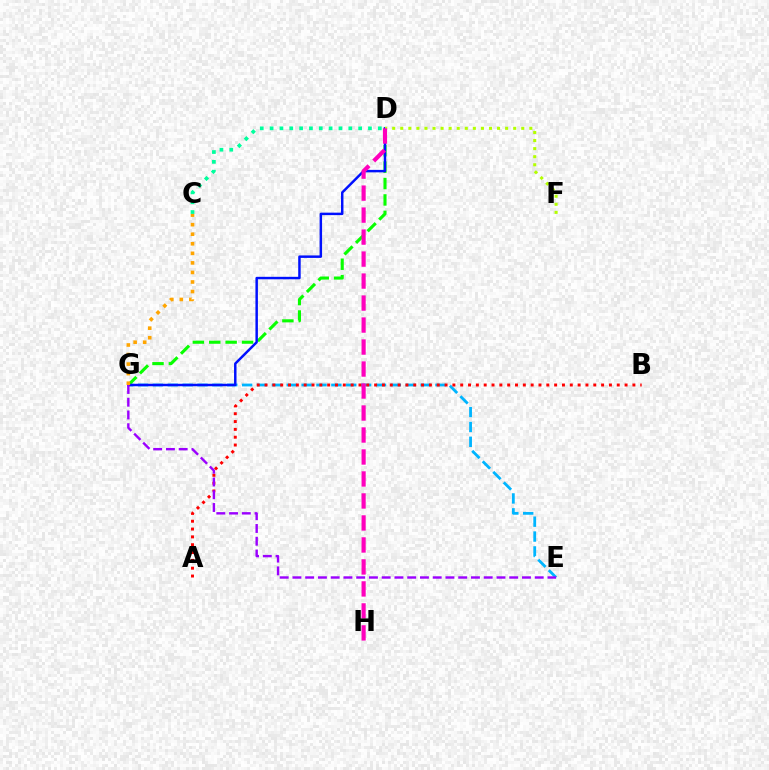{('E', 'G'): [{'color': '#00b5ff', 'line_style': 'dashed', 'thickness': 2.02}, {'color': '#9b00ff', 'line_style': 'dashed', 'thickness': 1.73}], ('D', 'G'): [{'color': '#08ff00', 'line_style': 'dashed', 'thickness': 2.23}, {'color': '#0010ff', 'line_style': 'solid', 'thickness': 1.78}], ('C', 'G'): [{'color': '#ffa500', 'line_style': 'dotted', 'thickness': 2.6}], ('A', 'B'): [{'color': '#ff0000', 'line_style': 'dotted', 'thickness': 2.13}], ('D', 'F'): [{'color': '#b3ff00', 'line_style': 'dotted', 'thickness': 2.19}], ('C', 'D'): [{'color': '#00ff9d', 'line_style': 'dotted', 'thickness': 2.67}], ('D', 'H'): [{'color': '#ff00bd', 'line_style': 'dashed', 'thickness': 2.99}]}